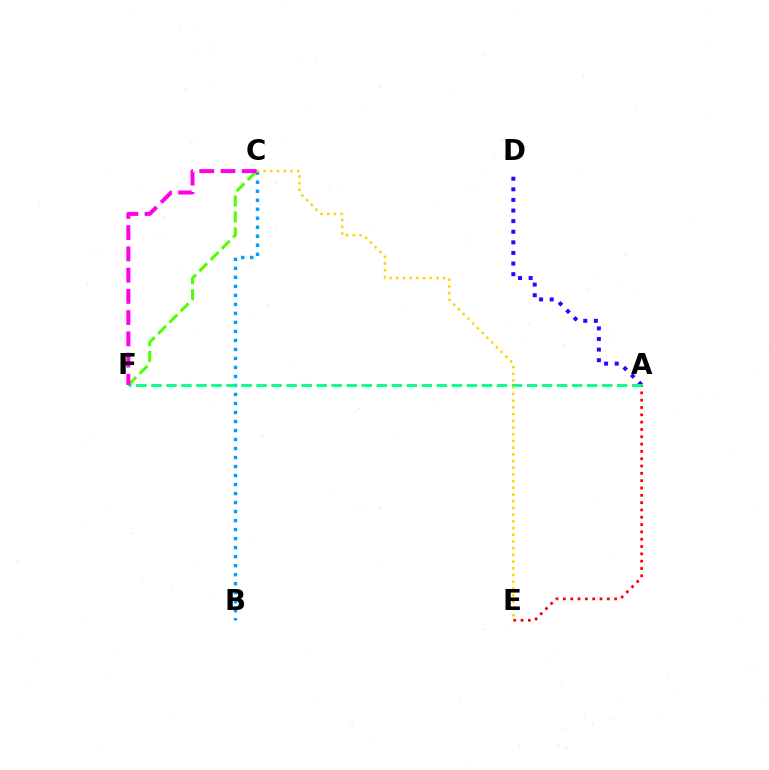{('A', 'E'): [{'color': '#ff0000', 'line_style': 'dotted', 'thickness': 1.99}], ('B', 'C'): [{'color': '#009eff', 'line_style': 'dotted', 'thickness': 2.45}], ('A', 'D'): [{'color': '#3700ff', 'line_style': 'dotted', 'thickness': 2.88}], ('C', 'F'): [{'color': '#4fff00', 'line_style': 'dashed', 'thickness': 2.16}, {'color': '#ff00ed', 'line_style': 'dashed', 'thickness': 2.89}], ('A', 'F'): [{'color': '#00ff86', 'line_style': 'dashed', 'thickness': 2.04}], ('C', 'E'): [{'color': '#ffd500', 'line_style': 'dotted', 'thickness': 1.82}]}